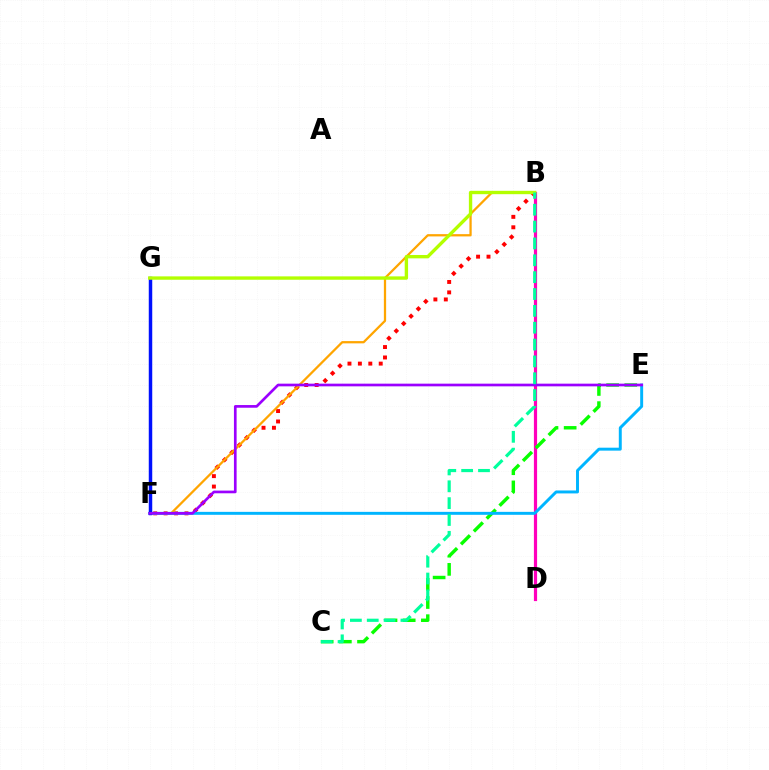{('B', 'D'): [{'color': '#ff00bd', 'line_style': 'solid', 'thickness': 2.3}], ('B', 'F'): [{'color': '#ff0000', 'line_style': 'dotted', 'thickness': 2.83}, {'color': '#ffa500', 'line_style': 'solid', 'thickness': 1.63}], ('C', 'E'): [{'color': '#08ff00', 'line_style': 'dashed', 'thickness': 2.47}], ('E', 'F'): [{'color': '#00b5ff', 'line_style': 'solid', 'thickness': 2.12}, {'color': '#9b00ff', 'line_style': 'solid', 'thickness': 1.93}], ('F', 'G'): [{'color': '#0010ff', 'line_style': 'solid', 'thickness': 2.5}], ('B', 'G'): [{'color': '#b3ff00', 'line_style': 'solid', 'thickness': 2.42}], ('B', 'C'): [{'color': '#00ff9d', 'line_style': 'dashed', 'thickness': 2.29}]}